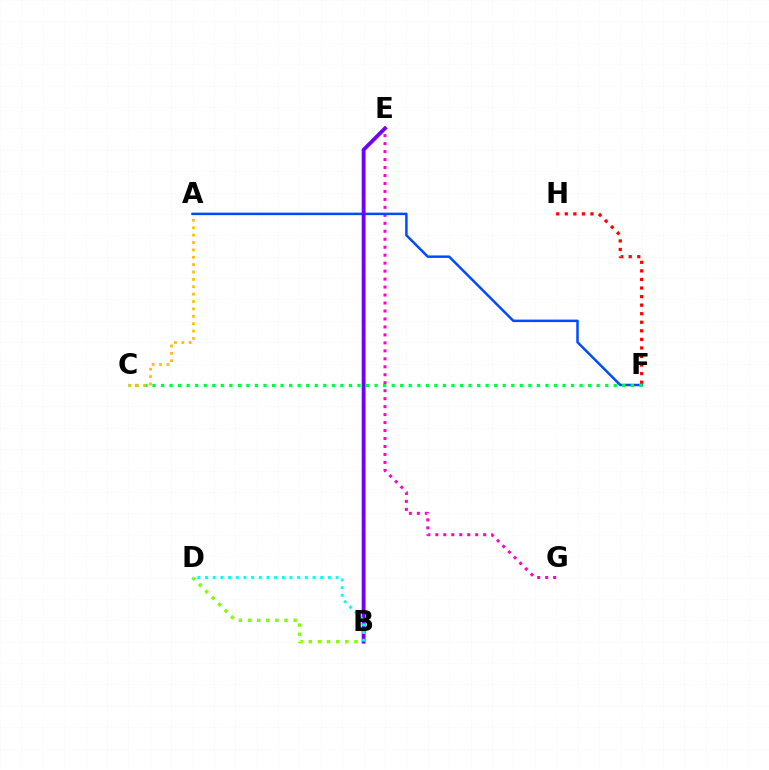{('E', 'G'): [{'color': '#ff00cf', 'line_style': 'dotted', 'thickness': 2.17}], ('A', 'F'): [{'color': '#004bff', 'line_style': 'solid', 'thickness': 1.79}], ('B', 'D'): [{'color': '#84ff00', 'line_style': 'dotted', 'thickness': 2.48}, {'color': '#00fff6', 'line_style': 'dotted', 'thickness': 2.09}], ('B', 'E'): [{'color': '#7200ff', 'line_style': 'solid', 'thickness': 2.74}], ('C', 'F'): [{'color': '#00ff39', 'line_style': 'dotted', 'thickness': 2.32}], ('A', 'C'): [{'color': '#ffbd00', 'line_style': 'dotted', 'thickness': 2.0}], ('F', 'H'): [{'color': '#ff0000', 'line_style': 'dotted', 'thickness': 2.33}]}